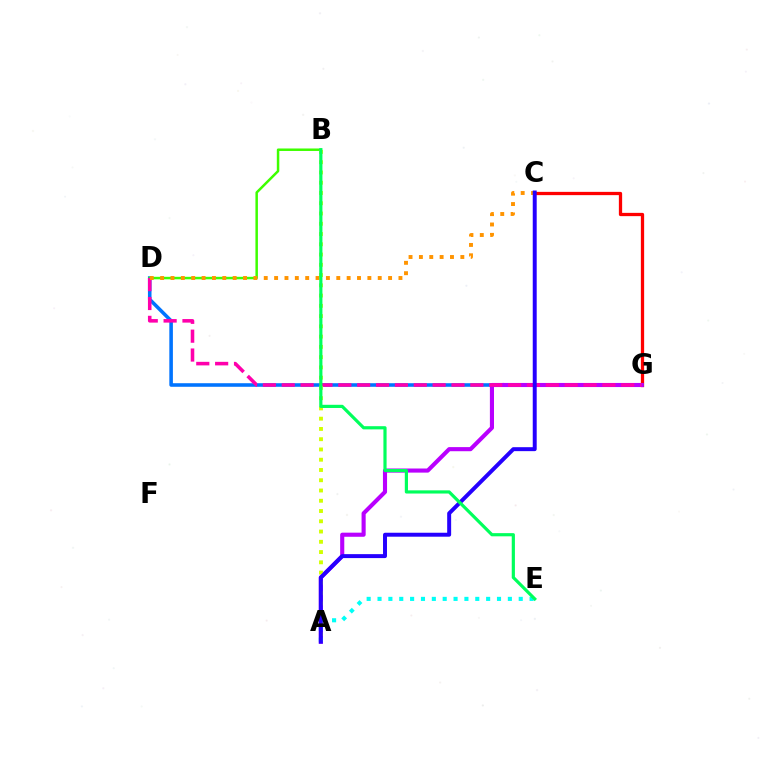{('C', 'G'): [{'color': '#ff0000', 'line_style': 'solid', 'thickness': 2.36}], ('D', 'G'): [{'color': '#0074ff', 'line_style': 'solid', 'thickness': 2.57}, {'color': '#ff00ac', 'line_style': 'dashed', 'thickness': 2.56}], ('B', 'D'): [{'color': '#3dff00', 'line_style': 'solid', 'thickness': 1.8}], ('A', 'G'): [{'color': '#b900ff', 'line_style': 'solid', 'thickness': 2.96}], ('A', 'E'): [{'color': '#00fff6', 'line_style': 'dotted', 'thickness': 2.95}], ('A', 'B'): [{'color': '#d1ff00', 'line_style': 'dotted', 'thickness': 2.79}], ('C', 'D'): [{'color': '#ff9400', 'line_style': 'dotted', 'thickness': 2.82}], ('A', 'C'): [{'color': '#2500ff', 'line_style': 'solid', 'thickness': 2.85}], ('B', 'E'): [{'color': '#00ff5c', 'line_style': 'solid', 'thickness': 2.29}]}